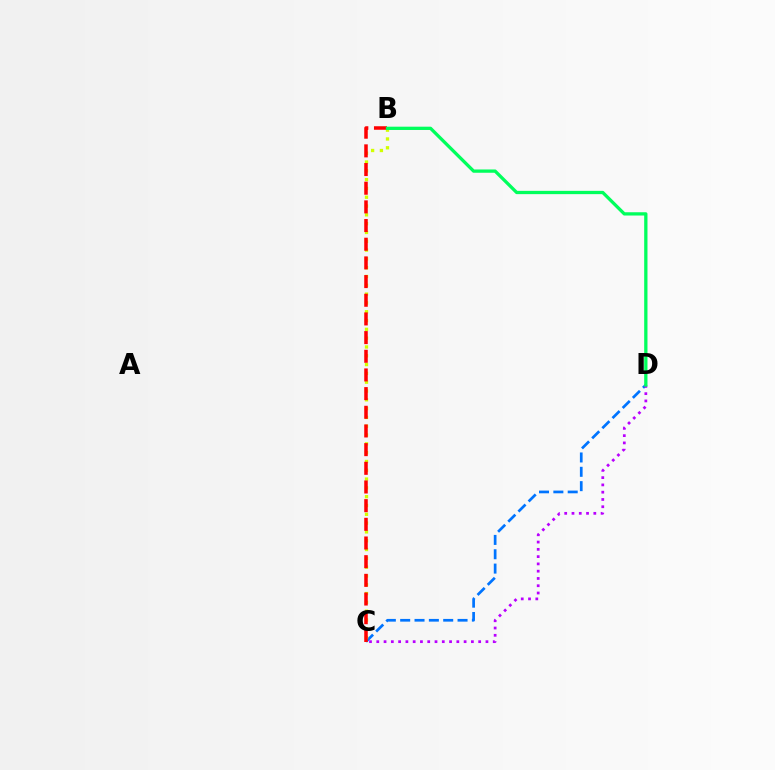{('C', 'D'): [{'color': '#0074ff', 'line_style': 'dashed', 'thickness': 1.95}, {'color': '#b900ff', 'line_style': 'dotted', 'thickness': 1.98}], ('B', 'C'): [{'color': '#d1ff00', 'line_style': 'dotted', 'thickness': 2.39}, {'color': '#ff0000', 'line_style': 'dashed', 'thickness': 2.54}], ('B', 'D'): [{'color': '#00ff5c', 'line_style': 'solid', 'thickness': 2.36}]}